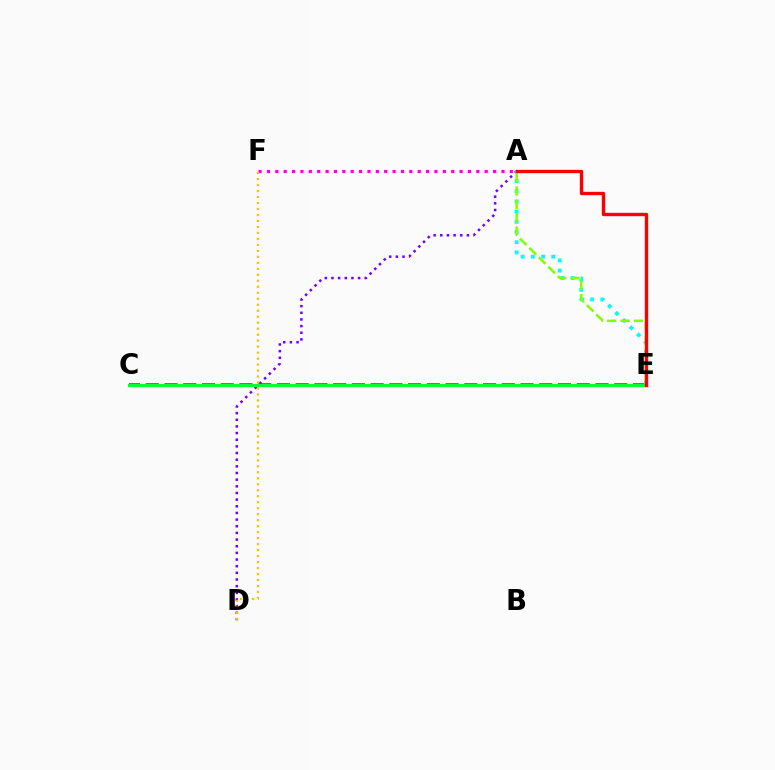{('A', 'D'): [{'color': '#7200ff', 'line_style': 'dotted', 'thickness': 1.81}], ('C', 'E'): [{'color': '#004bff', 'line_style': 'dashed', 'thickness': 2.55}, {'color': '#00ff39', 'line_style': 'solid', 'thickness': 2.3}], ('A', 'E'): [{'color': '#00fff6', 'line_style': 'dotted', 'thickness': 2.77}, {'color': '#84ff00', 'line_style': 'dashed', 'thickness': 1.82}, {'color': '#ff0000', 'line_style': 'solid', 'thickness': 2.41}], ('A', 'F'): [{'color': '#ff00cf', 'line_style': 'dotted', 'thickness': 2.28}], ('D', 'F'): [{'color': '#ffbd00', 'line_style': 'dotted', 'thickness': 1.63}]}